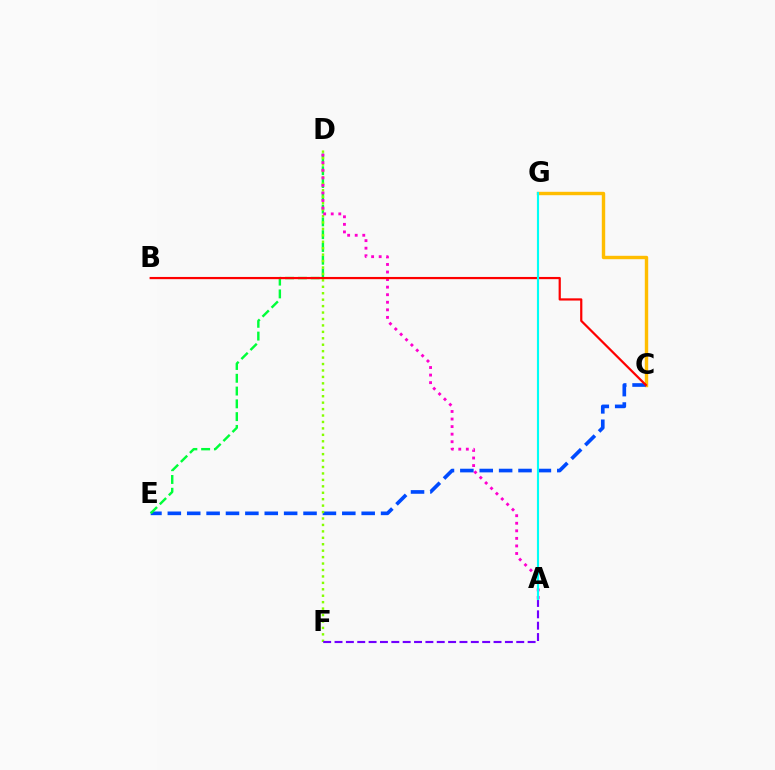{('C', 'G'): [{'color': '#ffbd00', 'line_style': 'solid', 'thickness': 2.45}], ('C', 'E'): [{'color': '#004bff', 'line_style': 'dashed', 'thickness': 2.63}], ('D', 'E'): [{'color': '#00ff39', 'line_style': 'dashed', 'thickness': 1.74}], ('D', 'F'): [{'color': '#84ff00', 'line_style': 'dotted', 'thickness': 1.75}], ('A', 'F'): [{'color': '#7200ff', 'line_style': 'dashed', 'thickness': 1.54}], ('A', 'D'): [{'color': '#ff00cf', 'line_style': 'dotted', 'thickness': 2.05}], ('B', 'C'): [{'color': '#ff0000', 'line_style': 'solid', 'thickness': 1.6}], ('A', 'G'): [{'color': '#00fff6', 'line_style': 'solid', 'thickness': 1.54}]}